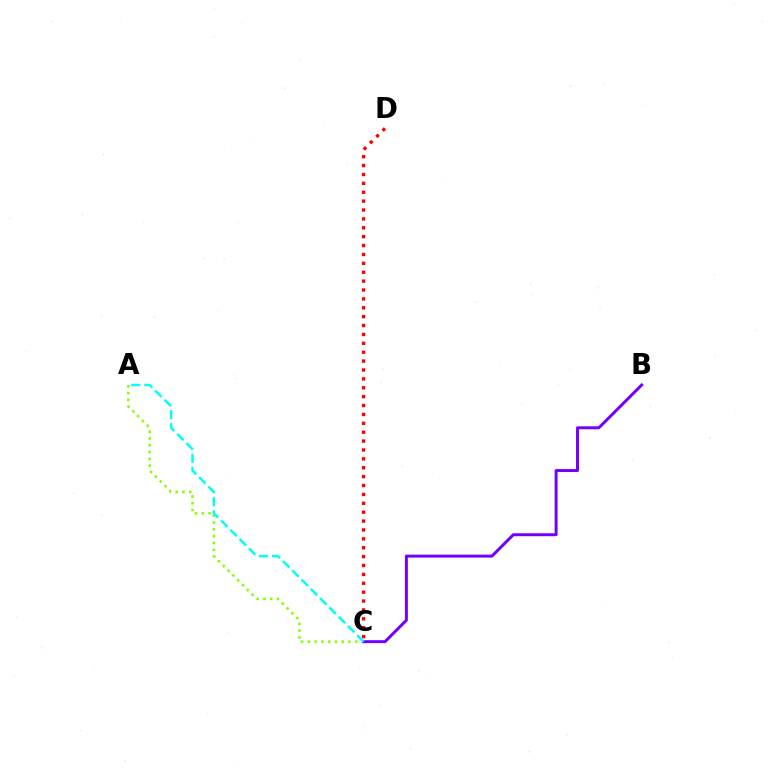{('A', 'C'): [{'color': '#84ff00', 'line_style': 'dotted', 'thickness': 1.84}, {'color': '#00fff6', 'line_style': 'dashed', 'thickness': 1.78}], ('B', 'C'): [{'color': '#7200ff', 'line_style': 'solid', 'thickness': 2.14}], ('C', 'D'): [{'color': '#ff0000', 'line_style': 'dotted', 'thickness': 2.41}]}